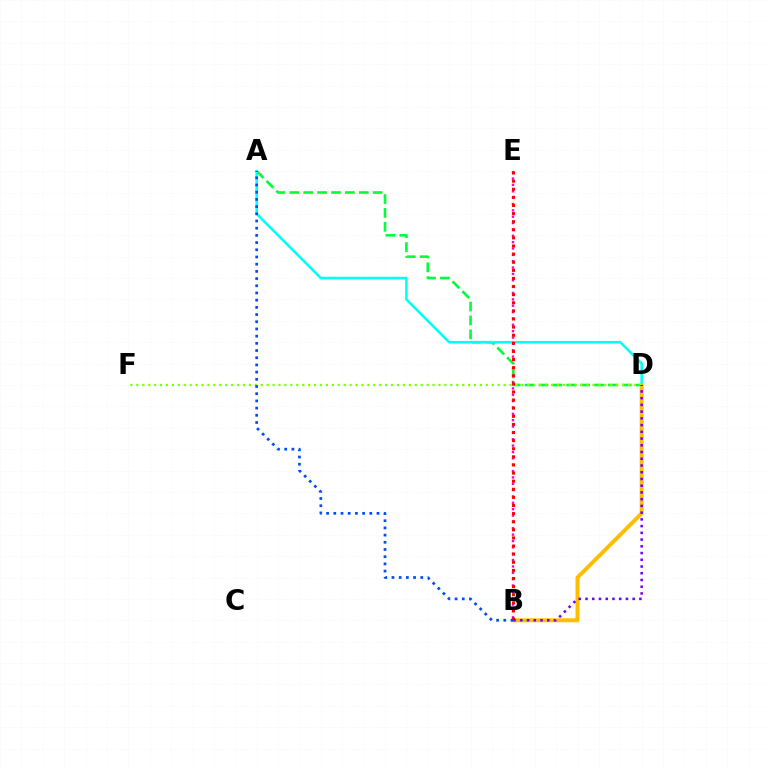{('B', 'E'): [{'color': '#ff00cf', 'line_style': 'dotted', 'thickness': 1.73}, {'color': '#ff0000', 'line_style': 'dotted', 'thickness': 2.2}], ('A', 'D'): [{'color': '#00ff39', 'line_style': 'dashed', 'thickness': 1.89}, {'color': '#00fff6', 'line_style': 'solid', 'thickness': 1.83}], ('B', 'D'): [{'color': '#ffbd00', 'line_style': 'solid', 'thickness': 2.84}, {'color': '#7200ff', 'line_style': 'dotted', 'thickness': 1.83}], ('D', 'F'): [{'color': '#84ff00', 'line_style': 'dotted', 'thickness': 1.61}], ('A', 'B'): [{'color': '#004bff', 'line_style': 'dotted', 'thickness': 1.96}]}